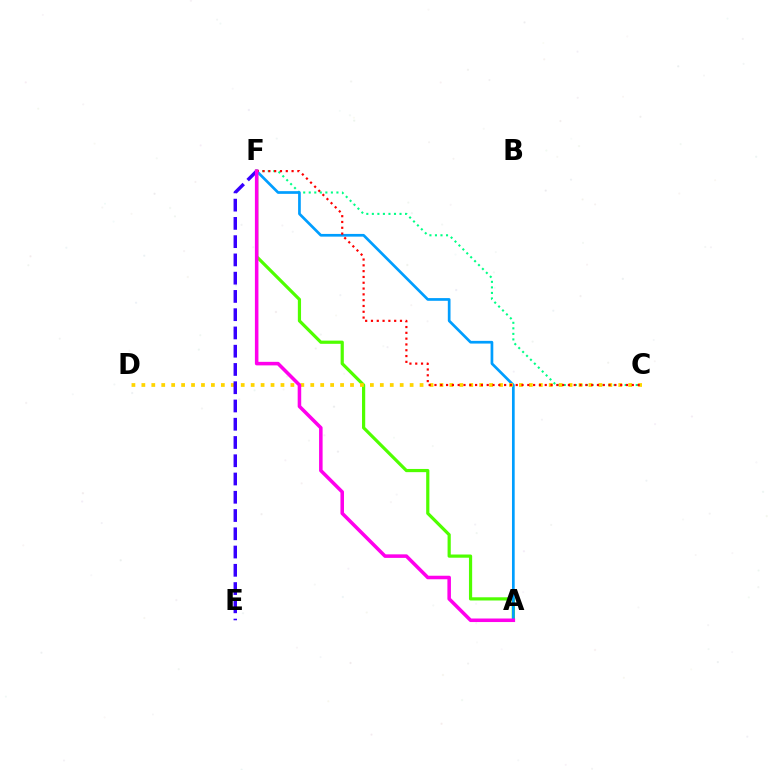{('A', 'F'): [{'color': '#4fff00', 'line_style': 'solid', 'thickness': 2.3}, {'color': '#009eff', 'line_style': 'solid', 'thickness': 1.95}, {'color': '#ff00ed', 'line_style': 'solid', 'thickness': 2.55}], ('C', 'F'): [{'color': '#00ff86', 'line_style': 'dotted', 'thickness': 1.5}, {'color': '#ff0000', 'line_style': 'dotted', 'thickness': 1.58}], ('C', 'D'): [{'color': '#ffd500', 'line_style': 'dotted', 'thickness': 2.7}], ('E', 'F'): [{'color': '#3700ff', 'line_style': 'dashed', 'thickness': 2.48}]}